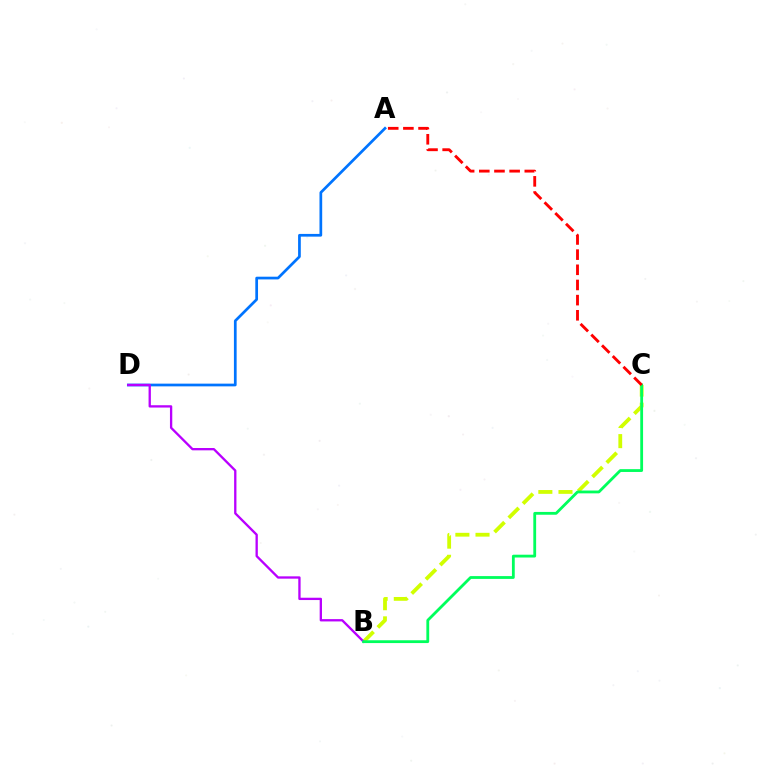{('A', 'D'): [{'color': '#0074ff', 'line_style': 'solid', 'thickness': 1.96}], ('B', 'C'): [{'color': '#d1ff00', 'line_style': 'dashed', 'thickness': 2.74}, {'color': '#00ff5c', 'line_style': 'solid', 'thickness': 2.02}], ('B', 'D'): [{'color': '#b900ff', 'line_style': 'solid', 'thickness': 1.67}], ('A', 'C'): [{'color': '#ff0000', 'line_style': 'dashed', 'thickness': 2.06}]}